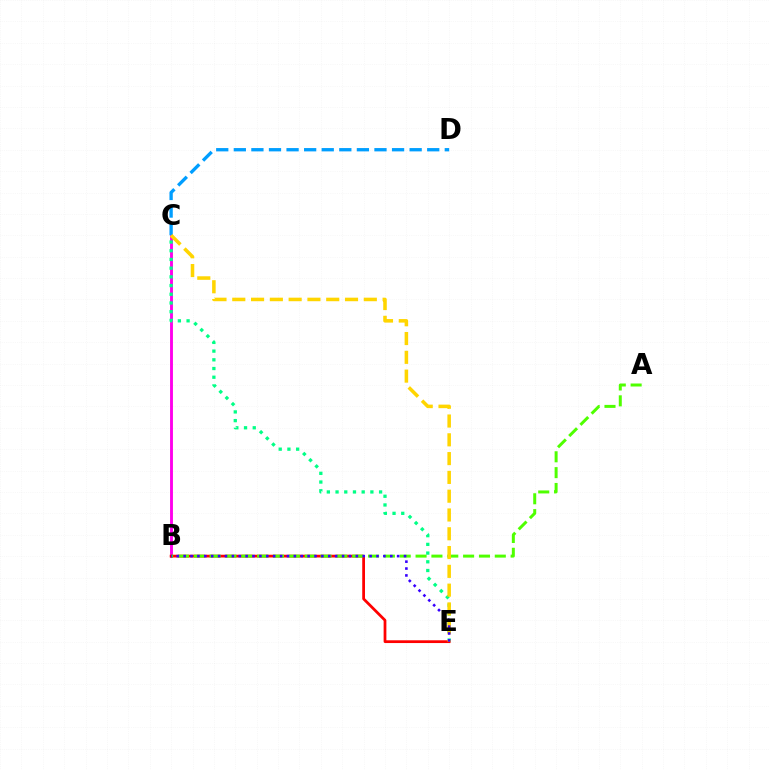{('B', 'C'): [{'color': '#ff00ed', 'line_style': 'solid', 'thickness': 2.08}], ('C', 'D'): [{'color': '#009eff', 'line_style': 'dashed', 'thickness': 2.39}], ('C', 'E'): [{'color': '#00ff86', 'line_style': 'dotted', 'thickness': 2.37}, {'color': '#ffd500', 'line_style': 'dashed', 'thickness': 2.55}], ('B', 'E'): [{'color': '#ff0000', 'line_style': 'solid', 'thickness': 1.99}, {'color': '#3700ff', 'line_style': 'dotted', 'thickness': 1.87}], ('A', 'B'): [{'color': '#4fff00', 'line_style': 'dashed', 'thickness': 2.15}]}